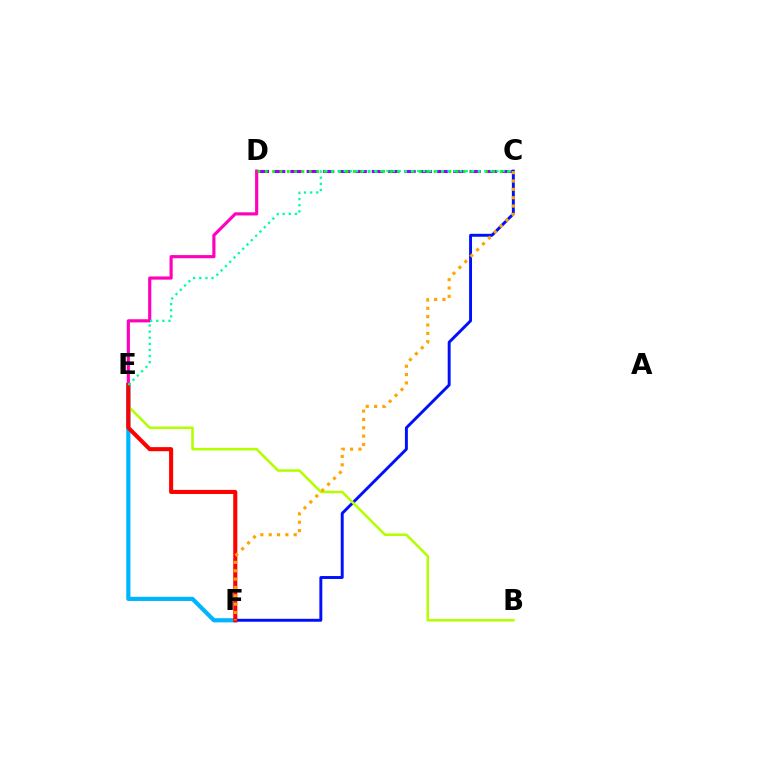{('D', 'E'): [{'color': '#ff00bd', 'line_style': 'solid', 'thickness': 2.27}], ('E', 'F'): [{'color': '#00b5ff', 'line_style': 'solid', 'thickness': 3.0}, {'color': '#ff0000', 'line_style': 'solid', 'thickness': 2.93}], ('C', 'D'): [{'color': '#9b00ff', 'line_style': 'dashed', 'thickness': 2.21}, {'color': '#08ff00', 'line_style': 'dotted', 'thickness': 1.99}], ('C', 'F'): [{'color': '#0010ff', 'line_style': 'solid', 'thickness': 2.11}, {'color': '#ffa500', 'line_style': 'dotted', 'thickness': 2.27}], ('B', 'E'): [{'color': '#b3ff00', 'line_style': 'solid', 'thickness': 1.84}], ('C', 'E'): [{'color': '#00ff9d', 'line_style': 'dotted', 'thickness': 1.66}]}